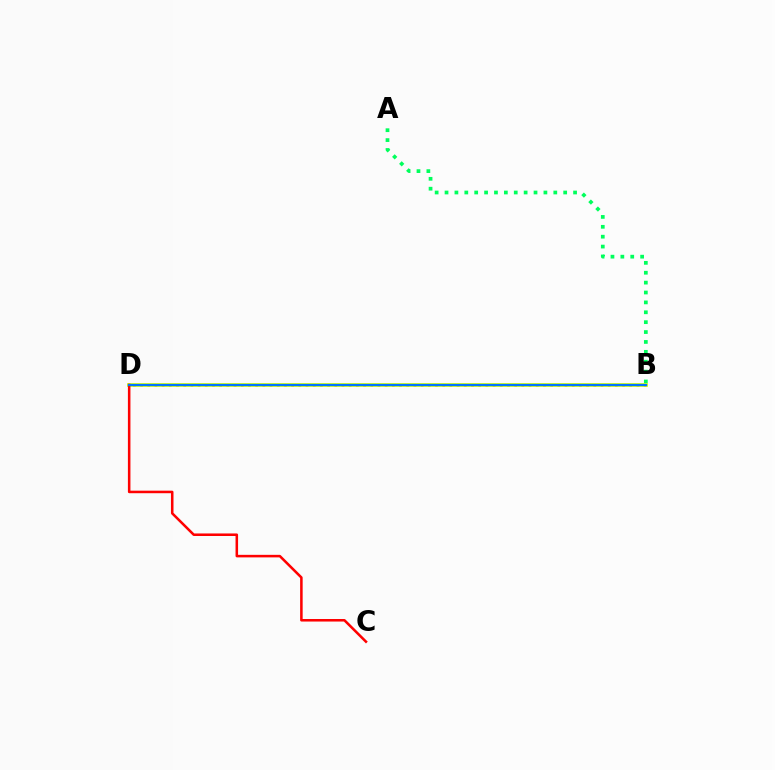{('A', 'B'): [{'color': '#00ff5c', 'line_style': 'dotted', 'thickness': 2.69}], ('B', 'D'): [{'color': '#b900ff', 'line_style': 'dotted', 'thickness': 1.95}, {'color': '#d1ff00', 'line_style': 'solid', 'thickness': 2.66}, {'color': '#0074ff', 'line_style': 'solid', 'thickness': 1.6}], ('C', 'D'): [{'color': '#ff0000', 'line_style': 'solid', 'thickness': 1.83}]}